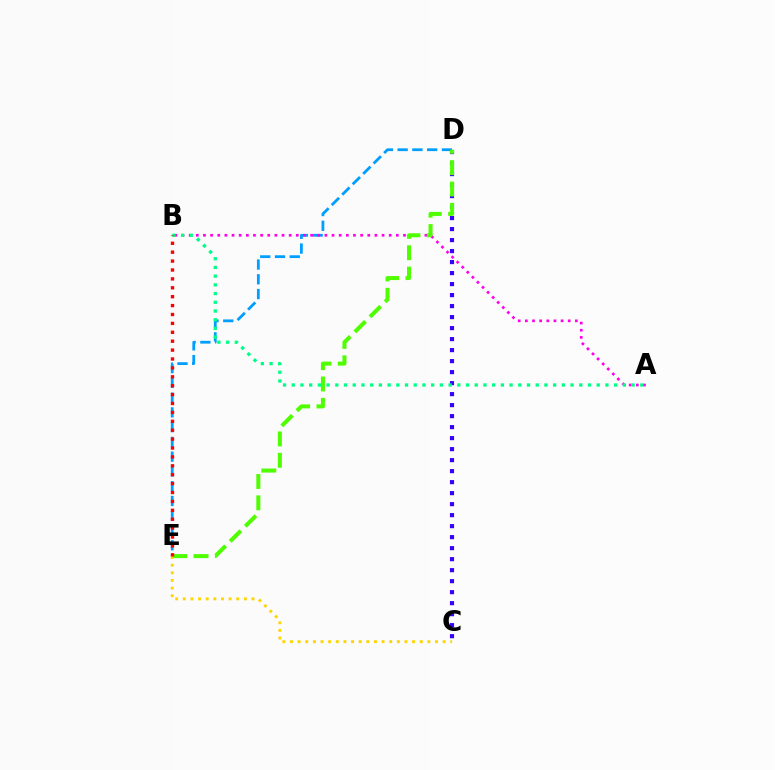{('D', 'E'): [{'color': '#009eff', 'line_style': 'dashed', 'thickness': 2.01}, {'color': '#4fff00', 'line_style': 'dashed', 'thickness': 2.9}], ('A', 'B'): [{'color': '#ff00ed', 'line_style': 'dotted', 'thickness': 1.94}, {'color': '#00ff86', 'line_style': 'dotted', 'thickness': 2.37}], ('C', 'D'): [{'color': '#3700ff', 'line_style': 'dotted', 'thickness': 2.99}], ('C', 'E'): [{'color': '#ffd500', 'line_style': 'dotted', 'thickness': 2.07}], ('B', 'E'): [{'color': '#ff0000', 'line_style': 'dotted', 'thickness': 2.42}]}